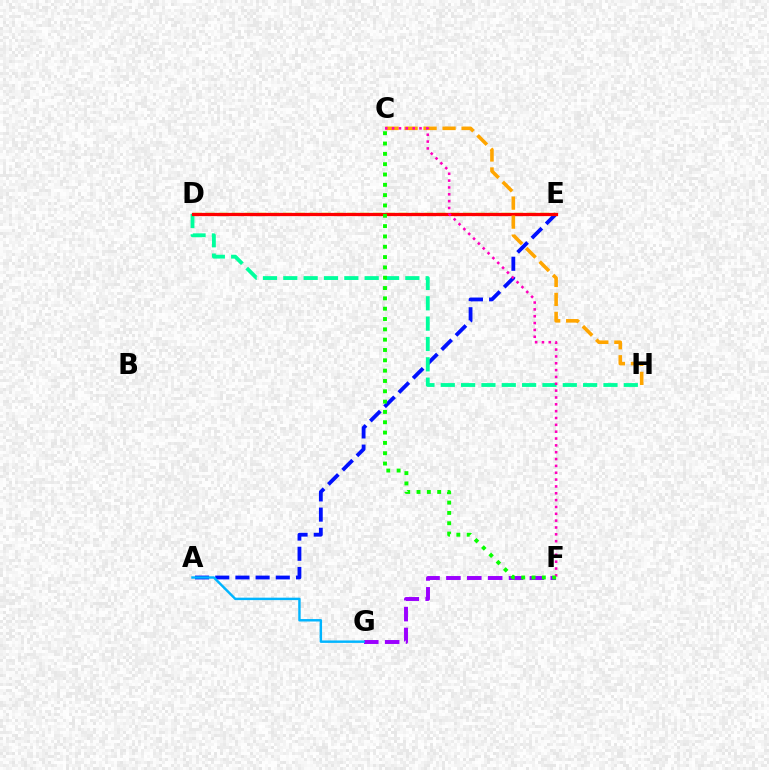{('D', 'E'): [{'color': '#b3ff00', 'line_style': 'dashed', 'thickness': 1.75}, {'color': '#ff0000', 'line_style': 'solid', 'thickness': 2.35}], ('F', 'G'): [{'color': '#9b00ff', 'line_style': 'dashed', 'thickness': 2.84}], ('A', 'E'): [{'color': '#0010ff', 'line_style': 'dashed', 'thickness': 2.74}], ('D', 'H'): [{'color': '#00ff9d', 'line_style': 'dashed', 'thickness': 2.76}], ('C', 'H'): [{'color': '#ffa500', 'line_style': 'dashed', 'thickness': 2.58}], ('C', 'F'): [{'color': '#ff00bd', 'line_style': 'dotted', 'thickness': 1.86}, {'color': '#08ff00', 'line_style': 'dotted', 'thickness': 2.8}], ('A', 'G'): [{'color': '#00b5ff', 'line_style': 'solid', 'thickness': 1.75}]}